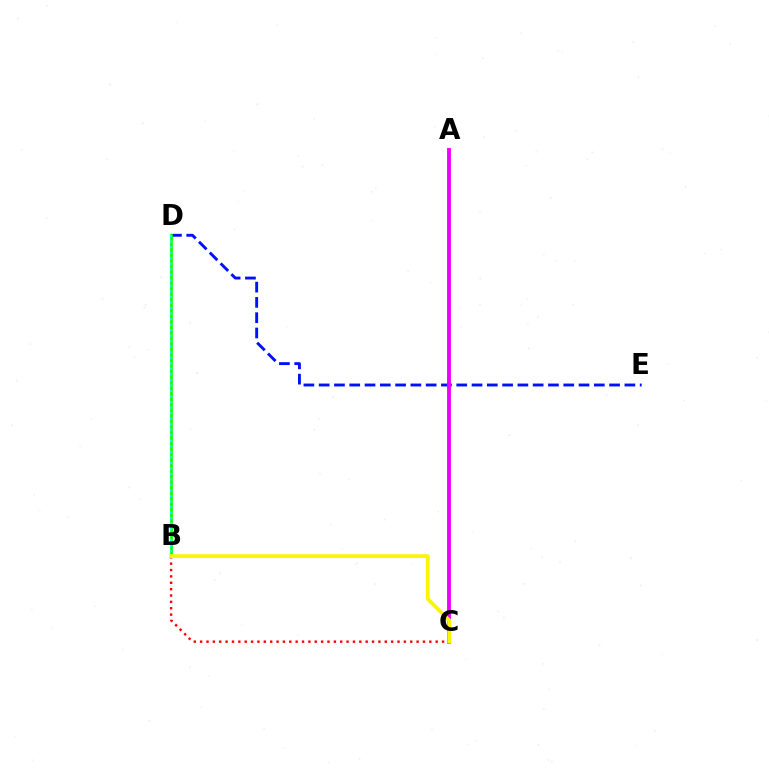{('D', 'E'): [{'color': '#0010ff', 'line_style': 'dashed', 'thickness': 2.08}], ('B', 'C'): [{'color': '#ff0000', 'line_style': 'dotted', 'thickness': 1.73}, {'color': '#fcf500', 'line_style': 'solid', 'thickness': 2.7}], ('A', 'C'): [{'color': '#ee00ff', 'line_style': 'solid', 'thickness': 2.79}], ('B', 'D'): [{'color': '#08ff00', 'line_style': 'solid', 'thickness': 1.93}, {'color': '#00fff6', 'line_style': 'dotted', 'thickness': 1.5}]}